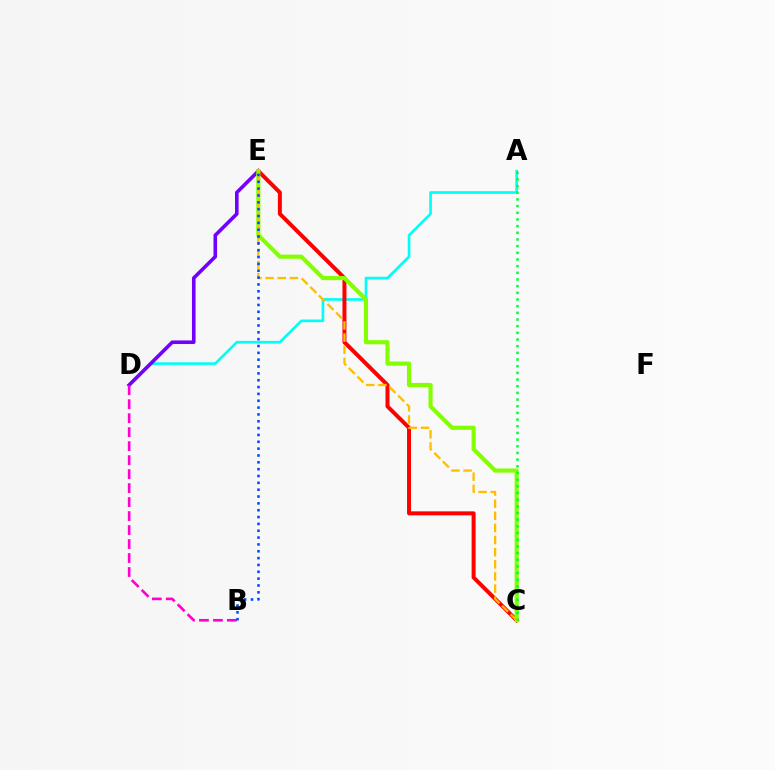{('A', 'D'): [{'color': '#00fff6', 'line_style': 'solid', 'thickness': 1.9}], ('D', 'E'): [{'color': '#7200ff', 'line_style': 'solid', 'thickness': 2.59}], ('B', 'D'): [{'color': '#ff00cf', 'line_style': 'dashed', 'thickness': 1.9}], ('C', 'E'): [{'color': '#ff0000', 'line_style': 'solid', 'thickness': 2.87}, {'color': '#84ff00', 'line_style': 'solid', 'thickness': 2.98}, {'color': '#ffbd00', 'line_style': 'dashed', 'thickness': 1.65}], ('B', 'E'): [{'color': '#004bff', 'line_style': 'dotted', 'thickness': 1.86}], ('A', 'C'): [{'color': '#00ff39', 'line_style': 'dotted', 'thickness': 1.81}]}